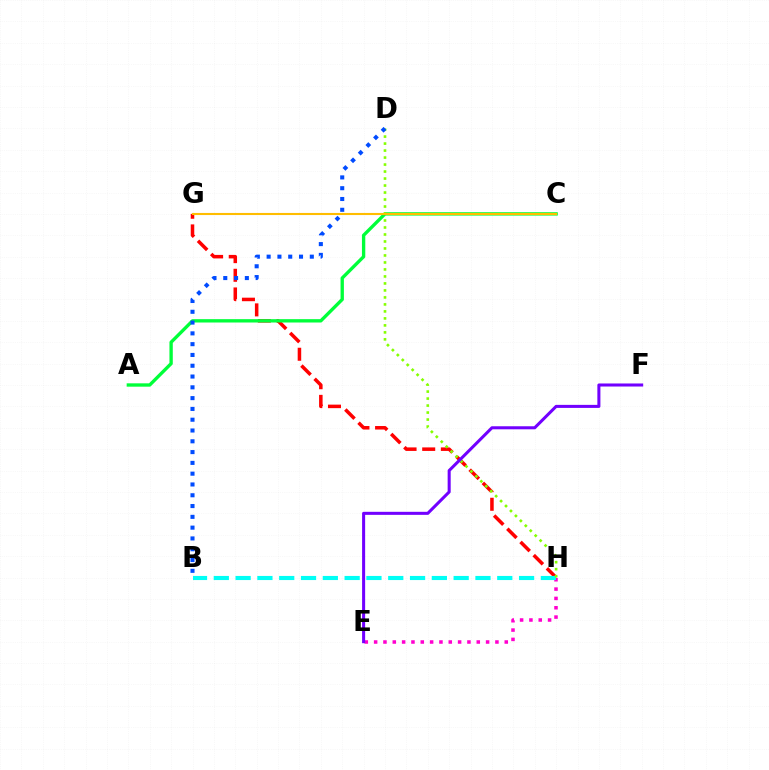{('G', 'H'): [{'color': '#ff0000', 'line_style': 'dashed', 'thickness': 2.53}], ('A', 'C'): [{'color': '#00ff39', 'line_style': 'solid', 'thickness': 2.41}], ('E', 'H'): [{'color': '#ff00cf', 'line_style': 'dotted', 'thickness': 2.54}], ('B', 'H'): [{'color': '#00fff6', 'line_style': 'dashed', 'thickness': 2.96}], ('D', 'H'): [{'color': '#84ff00', 'line_style': 'dotted', 'thickness': 1.9}], ('B', 'D'): [{'color': '#004bff', 'line_style': 'dotted', 'thickness': 2.93}], ('E', 'F'): [{'color': '#7200ff', 'line_style': 'solid', 'thickness': 2.19}], ('C', 'G'): [{'color': '#ffbd00', 'line_style': 'solid', 'thickness': 1.51}]}